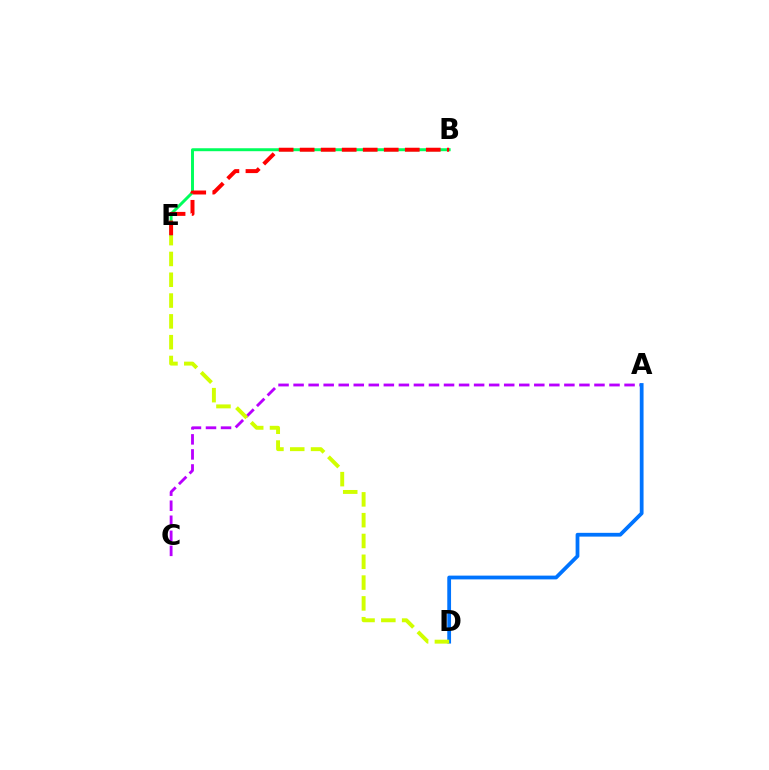{('A', 'C'): [{'color': '#b900ff', 'line_style': 'dashed', 'thickness': 2.04}], ('A', 'D'): [{'color': '#0074ff', 'line_style': 'solid', 'thickness': 2.72}], ('B', 'E'): [{'color': '#00ff5c', 'line_style': 'solid', 'thickness': 2.13}, {'color': '#ff0000', 'line_style': 'dashed', 'thickness': 2.86}], ('D', 'E'): [{'color': '#d1ff00', 'line_style': 'dashed', 'thickness': 2.83}]}